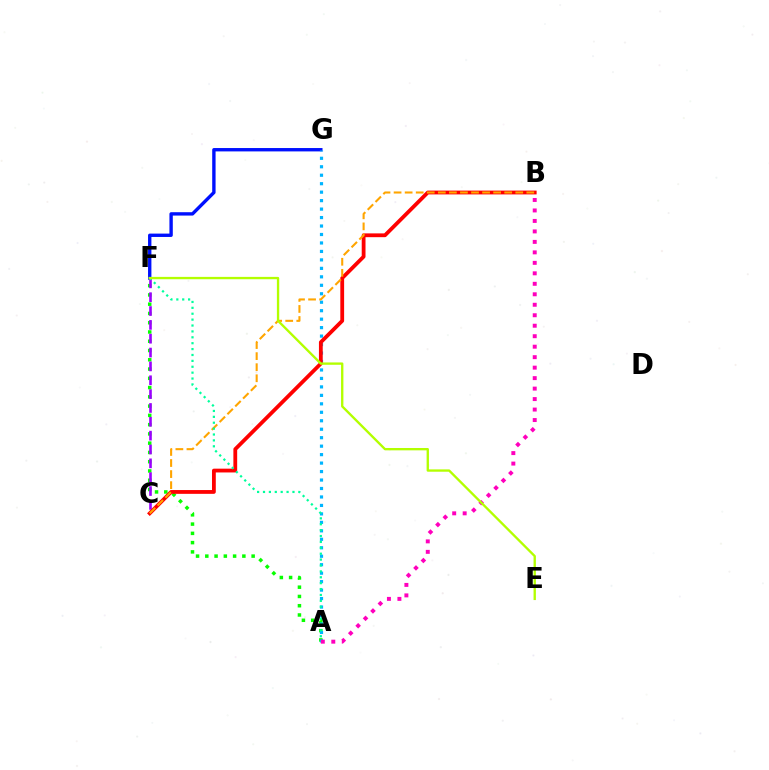{('A', 'F'): [{'color': '#08ff00', 'line_style': 'dotted', 'thickness': 2.52}, {'color': '#00ff9d', 'line_style': 'dotted', 'thickness': 1.6}], ('F', 'G'): [{'color': '#0010ff', 'line_style': 'solid', 'thickness': 2.43}], ('A', 'G'): [{'color': '#00b5ff', 'line_style': 'dotted', 'thickness': 2.3}], ('C', 'F'): [{'color': '#9b00ff', 'line_style': 'dashed', 'thickness': 1.88}], ('B', 'C'): [{'color': '#ff0000', 'line_style': 'solid', 'thickness': 2.73}, {'color': '#ffa500', 'line_style': 'dashed', 'thickness': 1.5}], ('A', 'B'): [{'color': '#ff00bd', 'line_style': 'dotted', 'thickness': 2.85}], ('E', 'F'): [{'color': '#b3ff00', 'line_style': 'solid', 'thickness': 1.69}]}